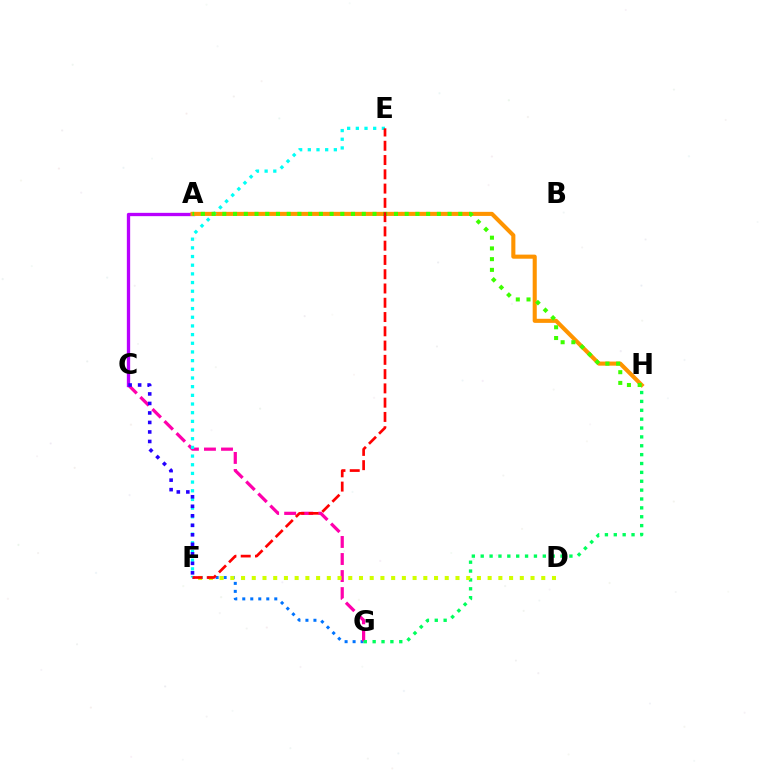{('F', 'G'): [{'color': '#0074ff', 'line_style': 'dotted', 'thickness': 2.17}], ('C', 'G'): [{'color': '#ff00ac', 'line_style': 'dashed', 'thickness': 2.32}], ('G', 'H'): [{'color': '#00ff5c', 'line_style': 'dotted', 'thickness': 2.41}], ('A', 'C'): [{'color': '#b900ff', 'line_style': 'solid', 'thickness': 2.38}], ('A', 'H'): [{'color': '#ff9400', 'line_style': 'solid', 'thickness': 2.94}, {'color': '#3dff00', 'line_style': 'dotted', 'thickness': 2.91}], ('E', 'F'): [{'color': '#00fff6', 'line_style': 'dotted', 'thickness': 2.36}, {'color': '#ff0000', 'line_style': 'dashed', 'thickness': 1.94}], ('D', 'F'): [{'color': '#d1ff00', 'line_style': 'dotted', 'thickness': 2.91}], ('C', 'F'): [{'color': '#2500ff', 'line_style': 'dotted', 'thickness': 2.58}]}